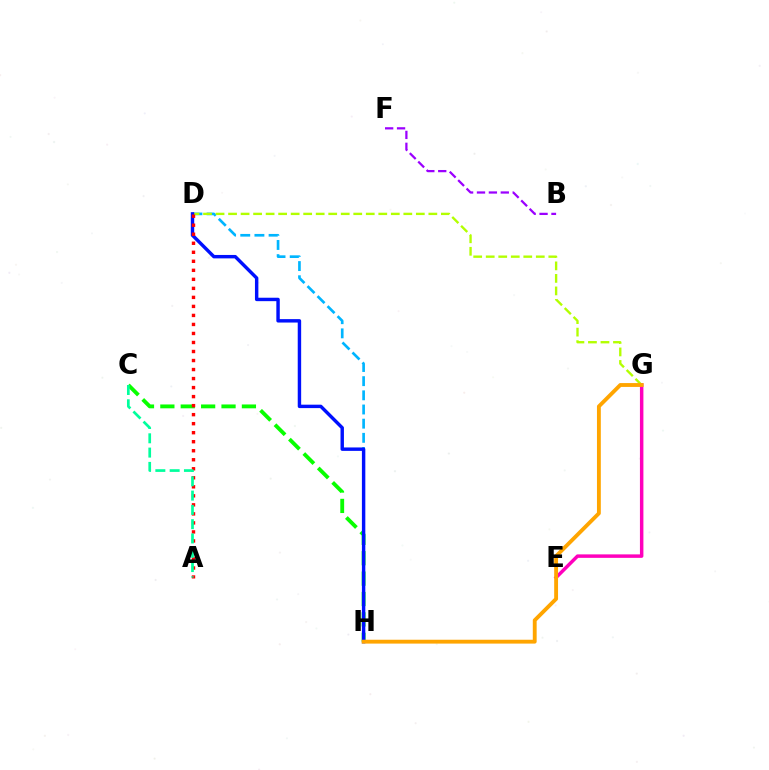{('D', 'H'): [{'color': '#00b5ff', 'line_style': 'dashed', 'thickness': 1.92}, {'color': '#0010ff', 'line_style': 'solid', 'thickness': 2.47}], ('E', 'G'): [{'color': '#ff00bd', 'line_style': 'solid', 'thickness': 2.5}], ('B', 'F'): [{'color': '#9b00ff', 'line_style': 'dashed', 'thickness': 1.62}], ('C', 'H'): [{'color': '#08ff00', 'line_style': 'dashed', 'thickness': 2.77}], ('D', 'G'): [{'color': '#b3ff00', 'line_style': 'dashed', 'thickness': 1.7}], ('A', 'D'): [{'color': '#ff0000', 'line_style': 'dotted', 'thickness': 2.45}], ('G', 'H'): [{'color': '#ffa500', 'line_style': 'solid', 'thickness': 2.78}], ('A', 'C'): [{'color': '#00ff9d', 'line_style': 'dashed', 'thickness': 1.94}]}